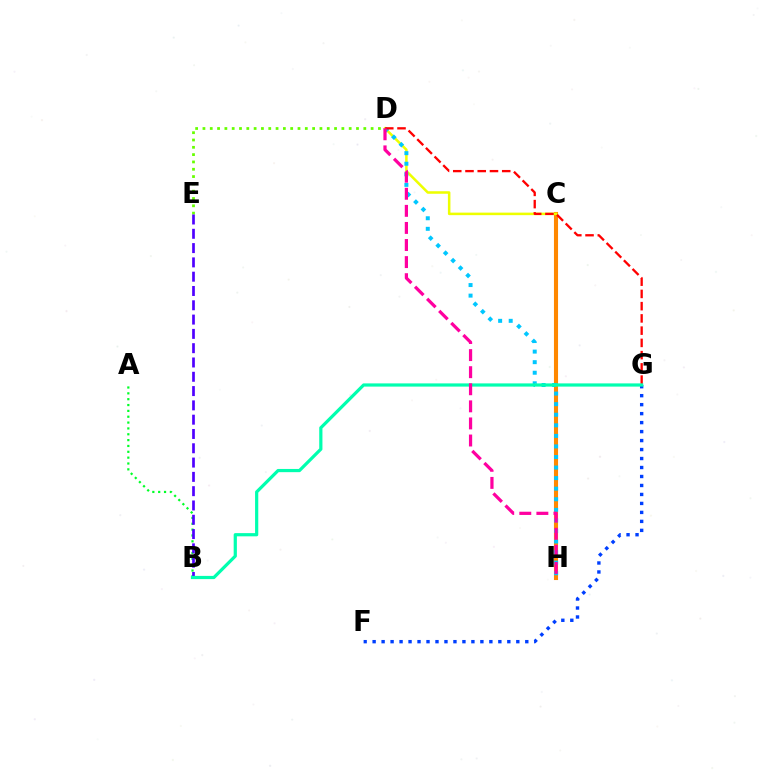{('C', 'H'): [{'color': '#d600ff', 'line_style': 'dashed', 'thickness': 1.91}, {'color': '#ff8800', 'line_style': 'solid', 'thickness': 2.95}], ('C', 'D'): [{'color': '#eeff00', 'line_style': 'solid', 'thickness': 1.82}], ('D', 'H'): [{'color': '#00c7ff', 'line_style': 'dotted', 'thickness': 2.87}, {'color': '#ff00a0', 'line_style': 'dashed', 'thickness': 2.32}], ('D', 'G'): [{'color': '#ff0000', 'line_style': 'dashed', 'thickness': 1.66}], ('A', 'B'): [{'color': '#00ff27', 'line_style': 'dotted', 'thickness': 1.59}], ('F', 'G'): [{'color': '#003fff', 'line_style': 'dotted', 'thickness': 2.44}], ('D', 'E'): [{'color': '#66ff00', 'line_style': 'dotted', 'thickness': 1.99}], ('B', 'E'): [{'color': '#4f00ff', 'line_style': 'dashed', 'thickness': 1.94}], ('B', 'G'): [{'color': '#00ffaf', 'line_style': 'solid', 'thickness': 2.31}]}